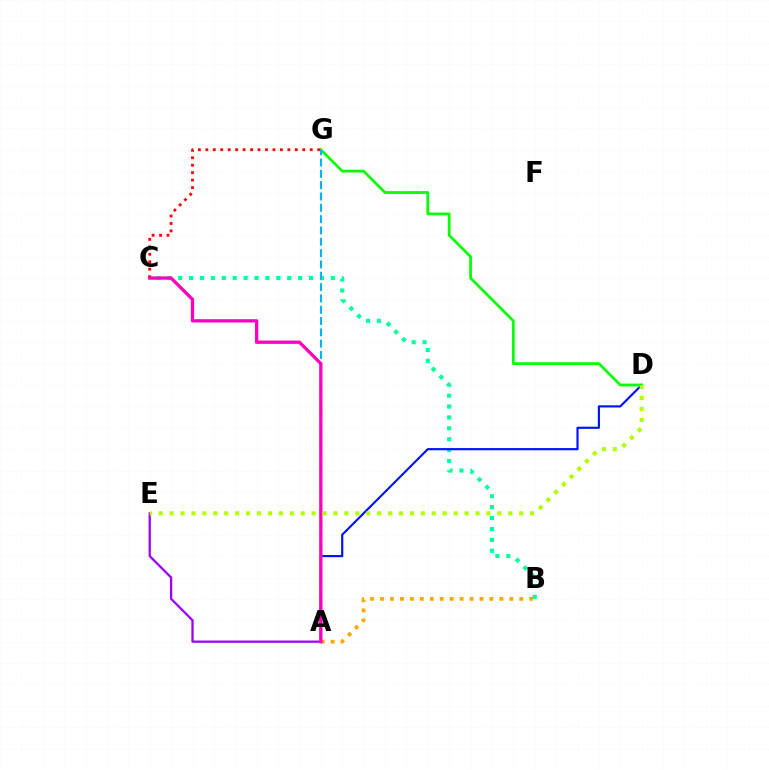{('B', 'C'): [{'color': '#00ff9d', 'line_style': 'dotted', 'thickness': 2.96}], ('A', 'D'): [{'color': '#0010ff', 'line_style': 'solid', 'thickness': 1.55}], ('D', 'G'): [{'color': '#08ff00', 'line_style': 'solid', 'thickness': 1.98}], ('A', 'E'): [{'color': '#9b00ff', 'line_style': 'solid', 'thickness': 1.63}], ('A', 'B'): [{'color': '#ffa500', 'line_style': 'dotted', 'thickness': 2.7}], ('C', 'G'): [{'color': '#ff0000', 'line_style': 'dotted', 'thickness': 2.03}], ('A', 'G'): [{'color': '#00b5ff', 'line_style': 'dashed', 'thickness': 1.54}], ('A', 'C'): [{'color': '#ff00bd', 'line_style': 'solid', 'thickness': 2.38}], ('D', 'E'): [{'color': '#b3ff00', 'line_style': 'dotted', 'thickness': 2.97}]}